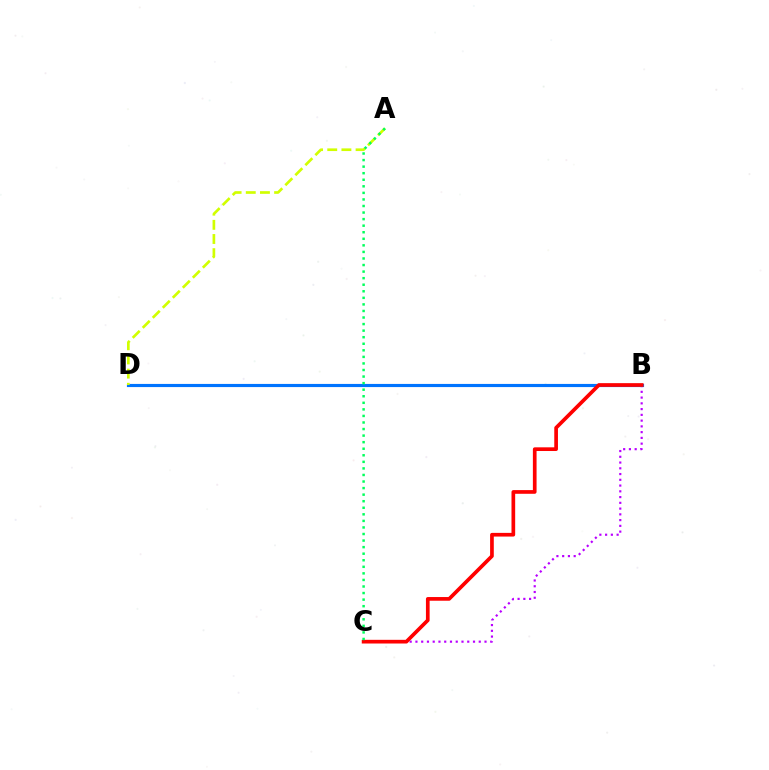{('B', 'C'): [{'color': '#b900ff', 'line_style': 'dotted', 'thickness': 1.56}, {'color': '#ff0000', 'line_style': 'solid', 'thickness': 2.66}], ('B', 'D'): [{'color': '#0074ff', 'line_style': 'solid', 'thickness': 2.27}], ('A', 'D'): [{'color': '#d1ff00', 'line_style': 'dashed', 'thickness': 1.92}], ('A', 'C'): [{'color': '#00ff5c', 'line_style': 'dotted', 'thickness': 1.78}]}